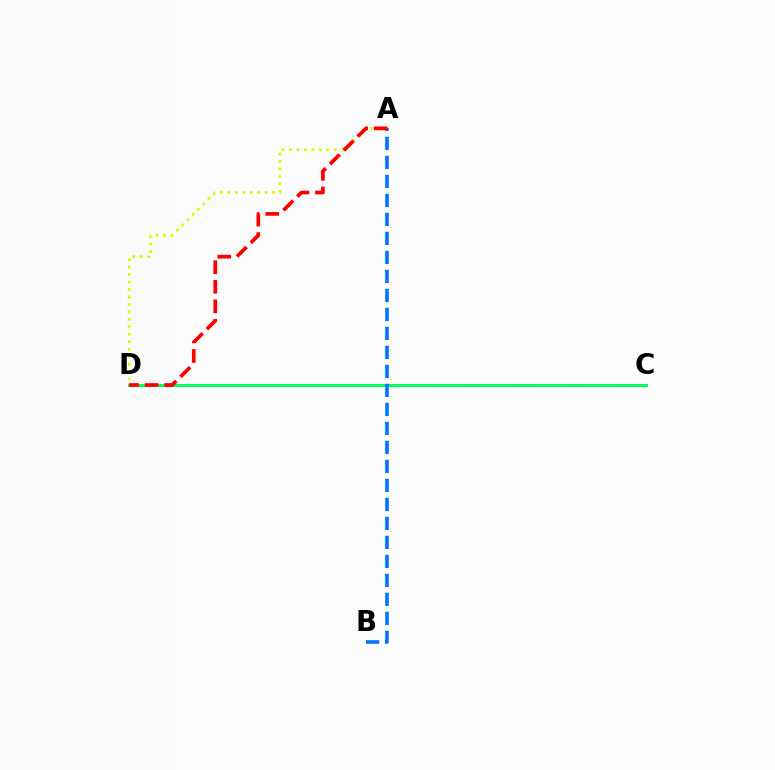{('C', 'D'): [{'color': '#b900ff', 'line_style': 'dotted', 'thickness': 1.88}, {'color': '#00ff5c', 'line_style': 'solid', 'thickness': 2.12}], ('A', 'D'): [{'color': '#d1ff00', 'line_style': 'dotted', 'thickness': 2.03}, {'color': '#ff0000', 'line_style': 'dashed', 'thickness': 2.65}], ('A', 'B'): [{'color': '#0074ff', 'line_style': 'dashed', 'thickness': 2.58}]}